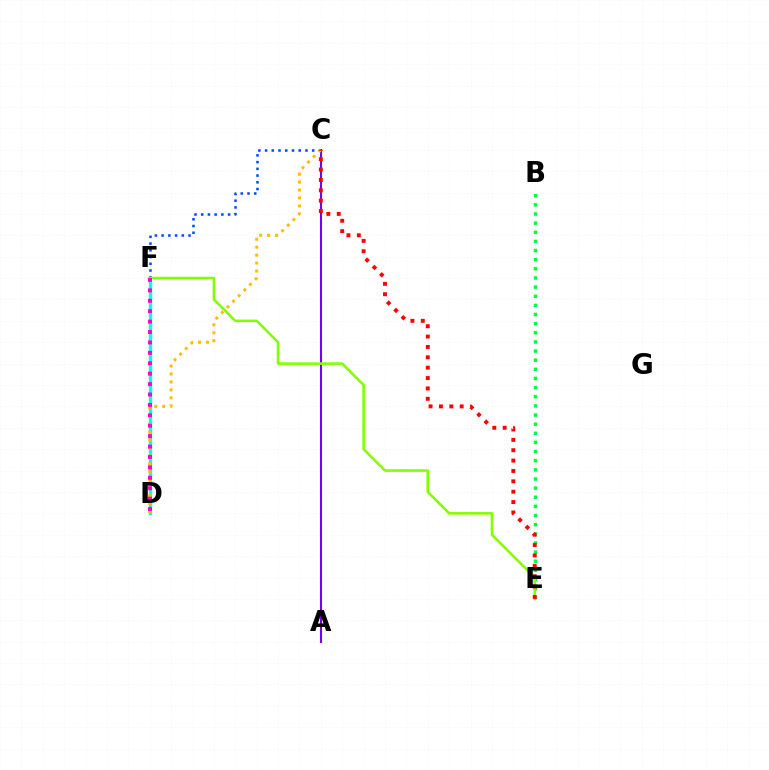{('A', 'C'): [{'color': '#7200ff', 'line_style': 'solid', 'thickness': 1.5}], ('C', 'F'): [{'color': '#004bff', 'line_style': 'dotted', 'thickness': 1.83}], ('D', 'F'): [{'color': '#00fff6', 'line_style': 'solid', 'thickness': 2.43}, {'color': '#ff00cf', 'line_style': 'dotted', 'thickness': 2.83}], ('B', 'E'): [{'color': '#00ff39', 'line_style': 'dotted', 'thickness': 2.48}], ('C', 'D'): [{'color': '#ffbd00', 'line_style': 'dotted', 'thickness': 2.16}], ('E', 'F'): [{'color': '#84ff00', 'line_style': 'solid', 'thickness': 1.86}], ('C', 'E'): [{'color': '#ff0000', 'line_style': 'dotted', 'thickness': 2.82}]}